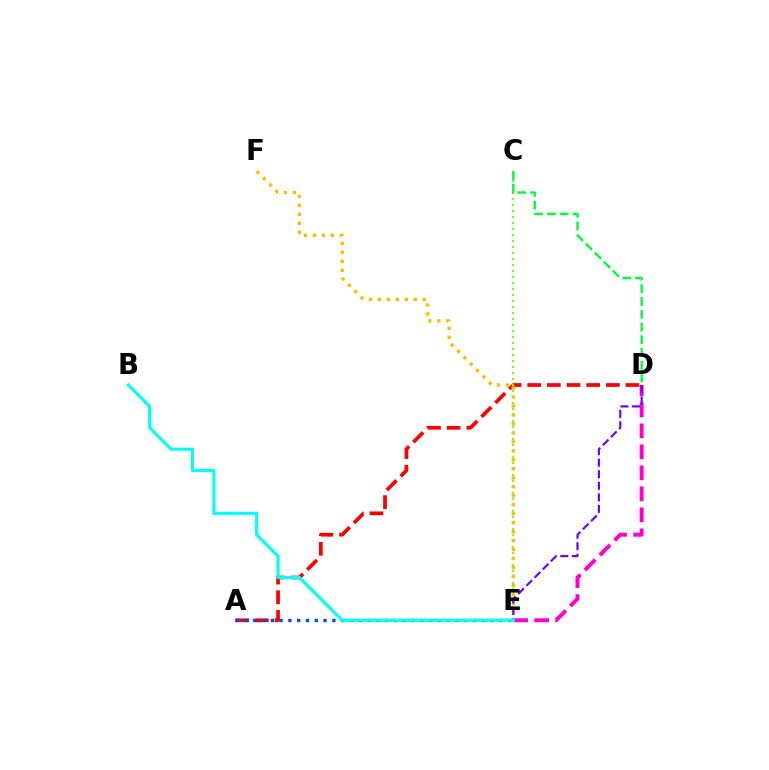{('A', 'D'): [{'color': '#ff0000', 'line_style': 'dashed', 'thickness': 2.67}], ('A', 'E'): [{'color': '#004bff', 'line_style': 'dotted', 'thickness': 2.39}], ('D', 'E'): [{'color': '#ff00cf', 'line_style': 'dashed', 'thickness': 2.85}, {'color': '#7200ff', 'line_style': 'dashed', 'thickness': 1.57}], ('C', 'E'): [{'color': '#84ff00', 'line_style': 'dotted', 'thickness': 1.63}], ('C', 'D'): [{'color': '#00ff39', 'line_style': 'dashed', 'thickness': 1.73}], ('E', 'F'): [{'color': '#ffbd00', 'line_style': 'dotted', 'thickness': 2.44}], ('B', 'E'): [{'color': '#00fff6', 'line_style': 'solid', 'thickness': 2.25}]}